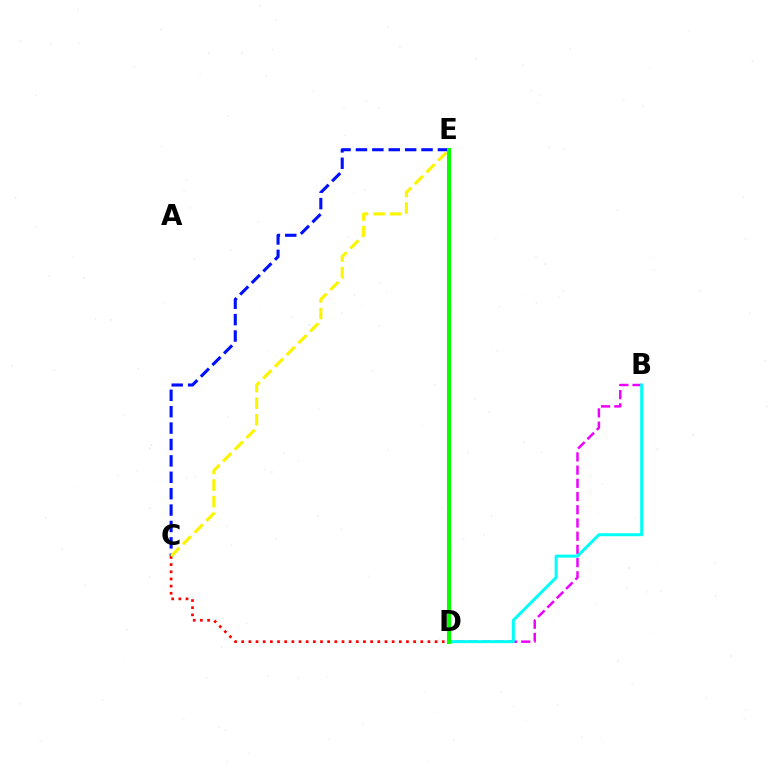{('C', 'E'): [{'color': '#0010ff', 'line_style': 'dashed', 'thickness': 2.23}, {'color': '#fcf500', 'line_style': 'dashed', 'thickness': 2.26}], ('B', 'D'): [{'color': '#ee00ff', 'line_style': 'dashed', 'thickness': 1.8}, {'color': '#00fff6', 'line_style': 'solid', 'thickness': 2.14}], ('C', 'D'): [{'color': '#ff0000', 'line_style': 'dotted', 'thickness': 1.95}], ('D', 'E'): [{'color': '#08ff00', 'line_style': 'solid', 'thickness': 2.88}]}